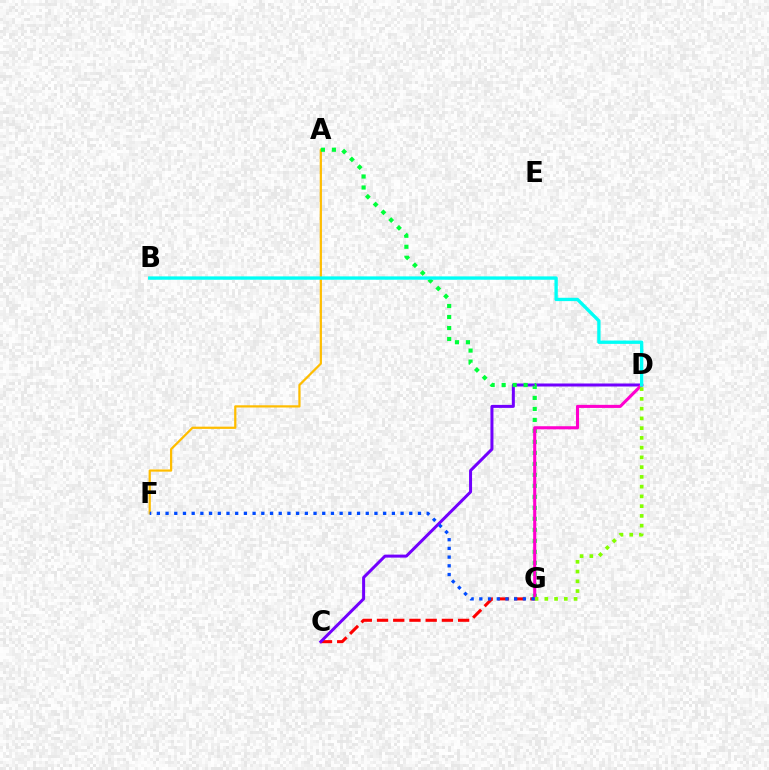{('A', 'F'): [{'color': '#ffbd00', 'line_style': 'solid', 'thickness': 1.61}], ('C', 'G'): [{'color': '#ff0000', 'line_style': 'dashed', 'thickness': 2.2}], ('C', 'D'): [{'color': '#7200ff', 'line_style': 'solid', 'thickness': 2.16}], ('A', 'G'): [{'color': '#00ff39', 'line_style': 'dotted', 'thickness': 2.99}], ('D', 'G'): [{'color': '#ff00cf', 'line_style': 'solid', 'thickness': 2.22}, {'color': '#84ff00', 'line_style': 'dotted', 'thickness': 2.65}], ('B', 'D'): [{'color': '#00fff6', 'line_style': 'solid', 'thickness': 2.4}], ('F', 'G'): [{'color': '#004bff', 'line_style': 'dotted', 'thickness': 2.36}]}